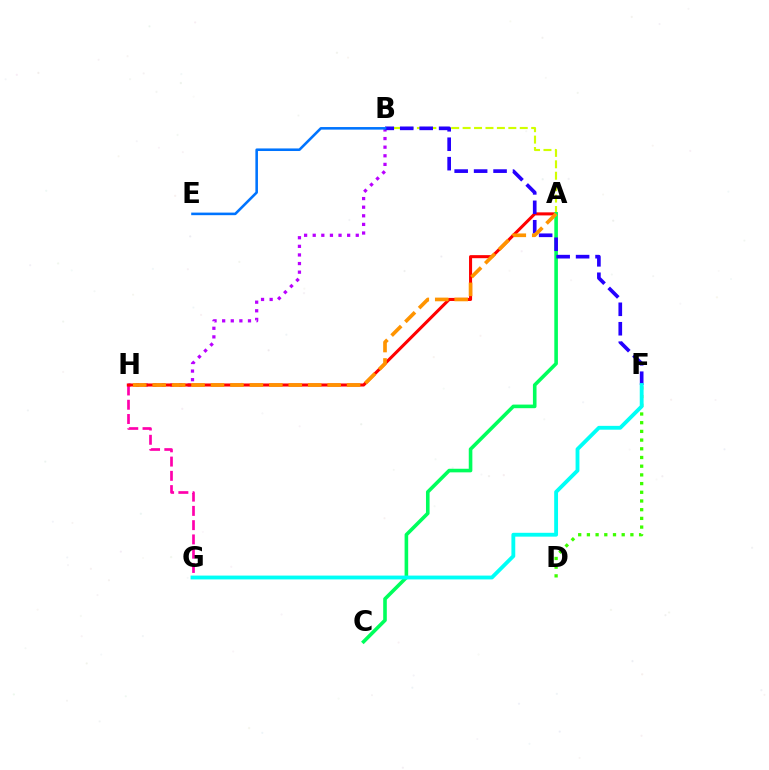{('B', 'H'): [{'color': '#b900ff', 'line_style': 'dotted', 'thickness': 2.34}], ('G', 'H'): [{'color': '#ff00ac', 'line_style': 'dashed', 'thickness': 1.94}], ('A', 'B'): [{'color': '#d1ff00', 'line_style': 'dashed', 'thickness': 1.55}], ('A', 'H'): [{'color': '#ff0000', 'line_style': 'solid', 'thickness': 2.2}, {'color': '#ff9400', 'line_style': 'dashed', 'thickness': 2.64}], ('D', 'F'): [{'color': '#3dff00', 'line_style': 'dotted', 'thickness': 2.36}], ('A', 'C'): [{'color': '#00ff5c', 'line_style': 'solid', 'thickness': 2.59}], ('B', 'F'): [{'color': '#2500ff', 'line_style': 'dashed', 'thickness': 2.64}], ('F', 'G'): [{'color': '#00fff6', 'line_style': 'solid', 'thickness': 2.76}], ('B', 'E'): [{'color': '#0074ff', 'line_style': 'solid', 'thickness': 1.85}]}